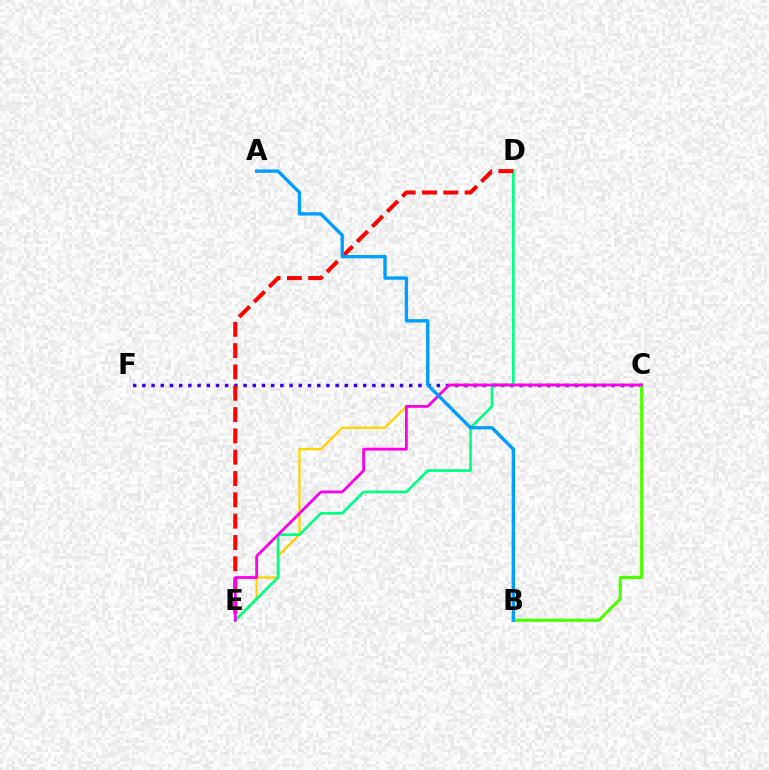{('C', 'F'): [{'color': '#3700ff', 'line_style': 'dotted', 'thickness': 2.5}], ('C', 'E'): [{'color': '#ffd500', 'line_style': 'solid', 'thickness': 1.65}, {'color': '#ff00ed', 'line_style': 'solid', 'thickness': 2.01}], ('D', 'E'): [{'color': '#00ff86', 'line_style': 'solid', 'thickness': 1.93}, {'color': '#ff0000', 'line_style': 'dashed', 'thickness': 2.9}], ('B', 'C'): [{'color': '#4fff00', 'line_style': 'solid', 'thickness': 2.27}], ('A', 'B'): [{'color': '#009eff', 'line_style': 'solid', 'thickness': 2.42}]}